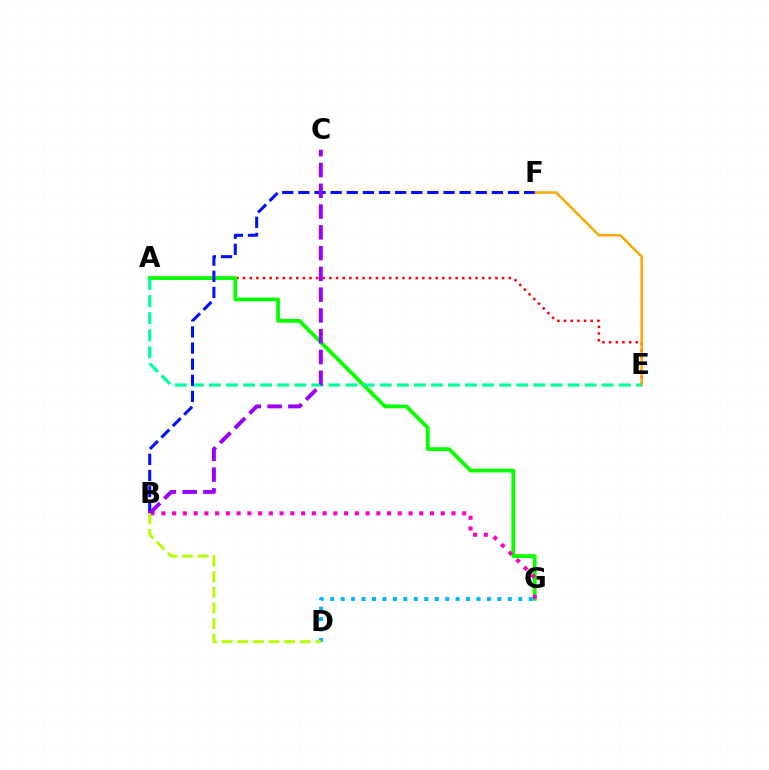{('A', 'E'): [{'color': '#ff0000', 'line_style': 'dotted', 'thickness': 1.8}, {'color': '#00ff9d', 'line_style': 'dashed', 'thickness': 2.32}], ('E', 'F'): [{'color': '#ffa500', 'line_style': 'solid', 'thickness': 1.79}], ('A', 'G'): [{'color': '#08ff00', 'line_style': 'solid', 'thickness': 2.74}], ('B', 'G'): [{'color': '#ff00bd', 'line_style': 'dotted', 'thickness': 2.92}], ('B', 'F'): [{'color': '#0010ff', 'line_style': 'dashed', 'thickness': 2.19}], ('B', 'C'): [{'color': '#9b00ff', 'line_style': 'dashed', 'thickness': 2.82}], ('D', 'G'): [{'color': '#00b5ff', 'line_style': 'dotted', 'thickness': 2.84}], ('B', 'D'): [{'color': '#b3ff00', 'line_style': 'dashed', 'thickness': 2.12}]}